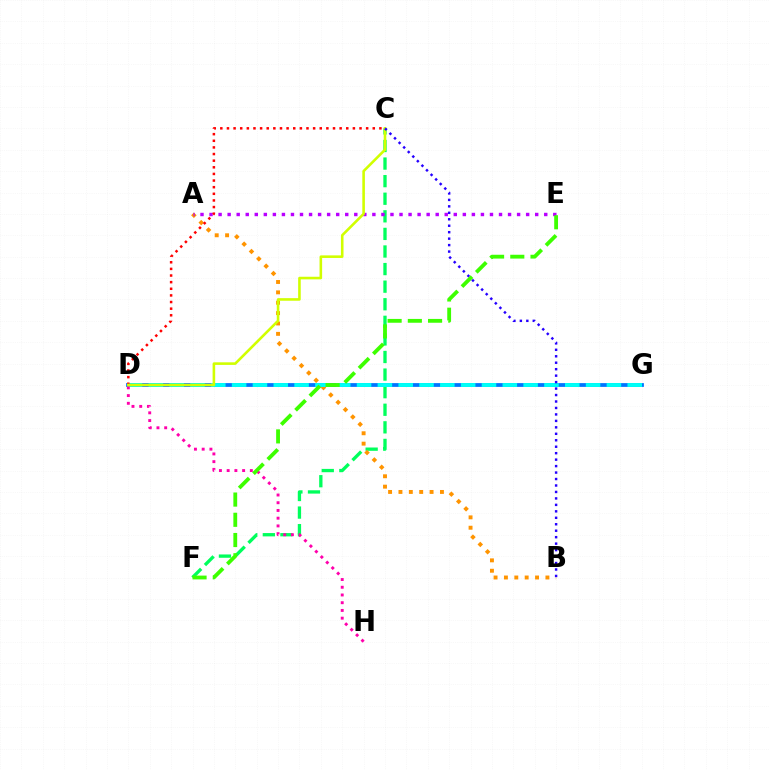{('D', 'G'): [{'color': '#0074ff', 'line_style': 'solid', 'thickness': 2.72}, {'color': '#00fff6', 'line_style': 'dashed', 'thickness': 2.83}], ('C', 'F'): [{'color': '#00ff5c', 'line_style': 'dashed', 'thickness': 2.39}], ('A', 'B'): [{'color': '#ff9400', 'line_style': 'dotted', 'thickness': 2.82}], ('A', 'E'): [{'color': '#b900ff', 'line_style': 'dotted', 'thickness': 2.46}], ('C', 'D'): [{'color': '#ff0000', 'line_style': 'dotted', 'thickness': 1.8}, {'color': '#d1ff00', 'line_style': 'solid', 'thickness': 1.87}], ('D', 'H'): [{'color': '#ff00ac', 'line_style': 'dotted', 'thickness': 2.1}], ('B', 'C'): [{'color': '#2500ff', 'line_style': 'dotted', 'thickness': 1.76}], ('E', 'F'): [{'color': '#3dff00', 'line_style': 'dashed', 'thickness': 2.75}]}